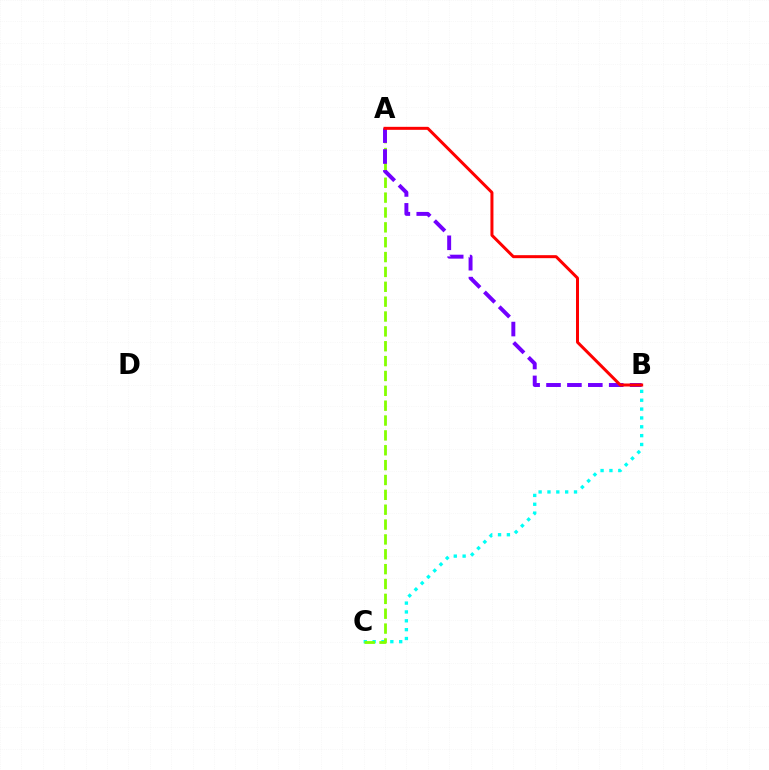{('B', 'C'): [{'color': '#00fff6', 'line_style': 'dotted', 'thickness': 2.41}], ('A', 'C'): [{'color': '#84ff00', 'line_style': 'dashed', 'thickness': 2.02}], ('A', 'B'): [{'color': '#7200ff', 'line_style': 'dashed', 'thickness': 2.84}, {'color': '#ff0000', 'line_style': 'solid', 'thickness': 2.16}]}